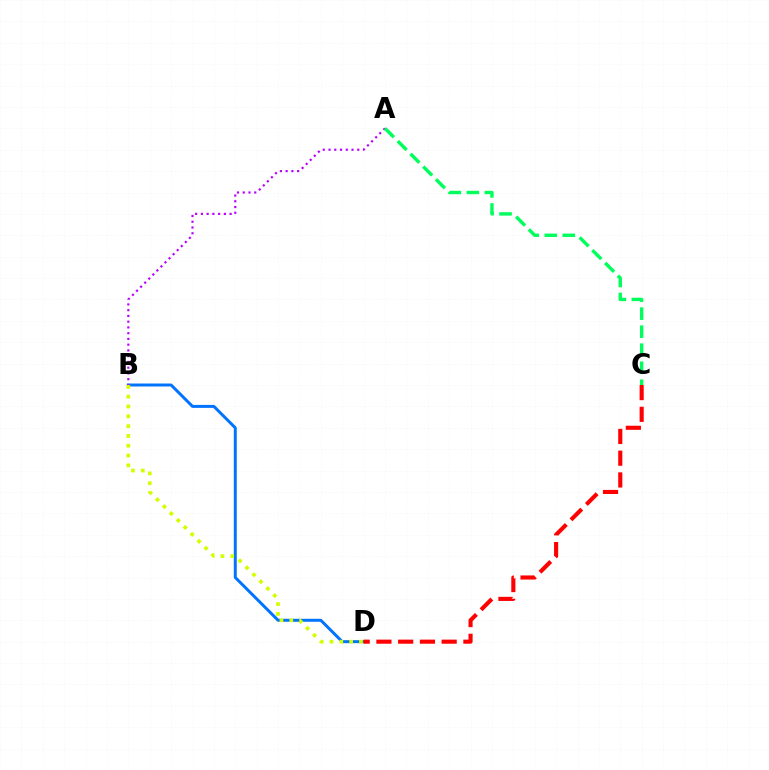{('B', 'D'): [{'color': '#0074ff', 'line_style': 'solid', 'thickness': 2.14}, {'color': '#d1ff00', 'line_style': 'dotted', 'thickness': 2.67}], ('A', 'B'): [{'color': '#b900ff', 'line_style': 'dotted', 'thickness': 1.56}], ('C', 'D'): [{'color': '#ff0000', 'line_style': 'dashed', 'thickness': 2.95}], ('A', 'C'): [{'color': '#00ff5c', 'line_style': 'dashed', 'thickness': 2.45}]}